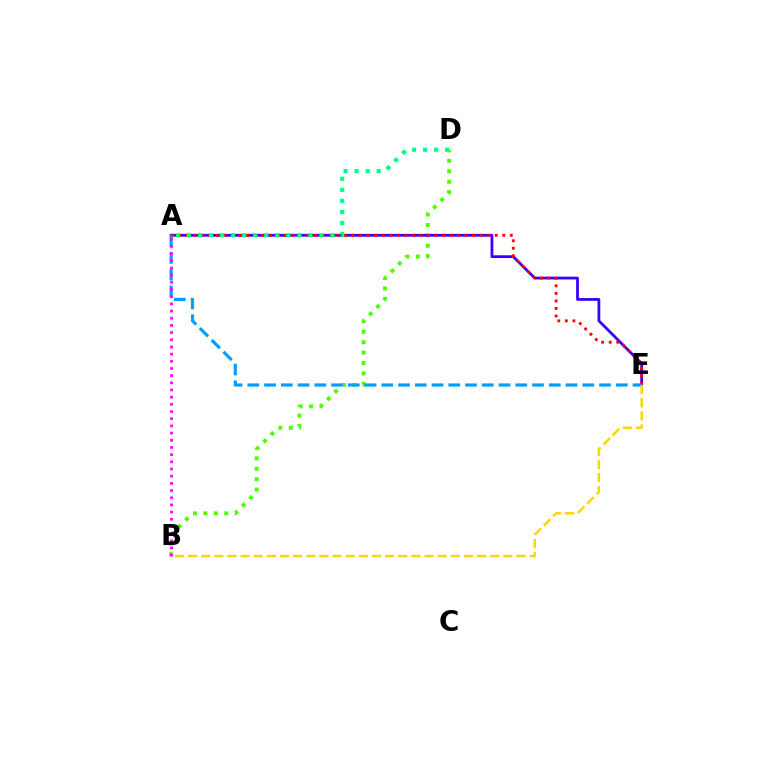{('B', 'D'): [{'color': '#4fff00', 'line_style': 'dotted', 'thickness': 2.83}], ('A', 'E'): [{'color': '#3700ff', 'line_style': 'solid', 'thickness': 1.99}, {'color': '#ff0000', 'line_style': 'dotted', 'thickness': 2.05}, {'color': '#009eff', 'line_style': 'dashed', 'thickness': 2.28}], ('A', 'D'): [{'color': '#00ff86', 'line_style': 'dotted', 'thickness': 3.0}], ('B', 'E'): [{'color': '#ffd500', 'line_style': 'dashed', 'thickness': 1.78}], ('A', 'B'): [{'color': '#ff00ed', 'line_style': 'dotted', 'thickness': 1.95}]}